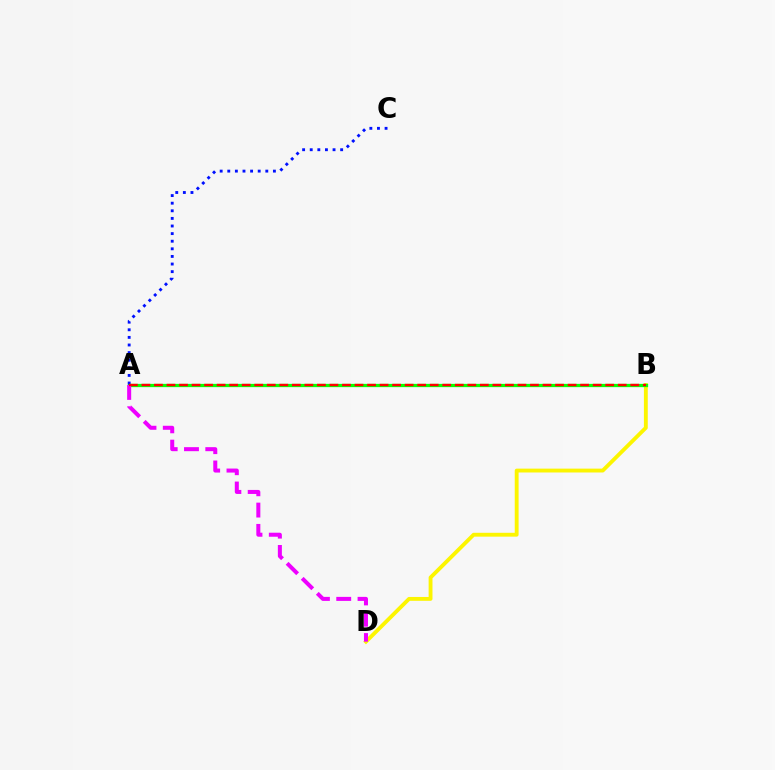{('B', 'D'): [{'color': '#fcf500', 'line_style': 'solid', 'thickness': 2.78}], ('A', 'B'): [{'color': '#00fff6', 'line_style': 'dotted', 'thickness': 2.16}, {'color': '#08ff00', 'line_style': 'solid', 'thickness': 2.36}, {'color': '#ff0000', 'line_style': 'dashed', 'thickness': 1.7}], ('A', 'D'): [{'color': '#ee00ff', 'line_style': 'dashed', 'thickness': 2.89}], ('A', 'C'): [{'color': '#0010ff', 'line_style': 'dotted', 'thickness': 2.07}]}